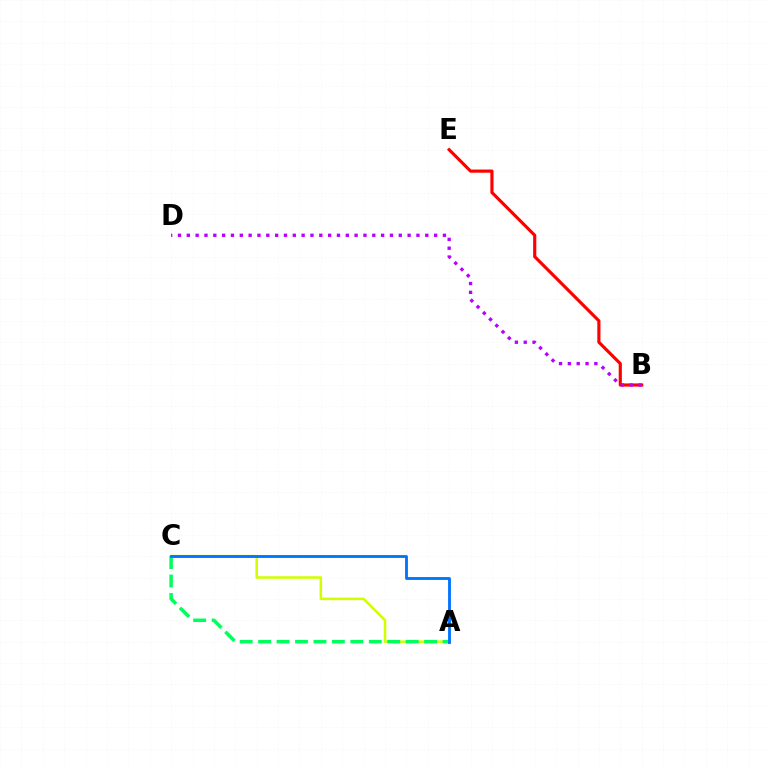{('B', 'E'): [{'color': '#ff0000', 'line_style': 'solid', 'thickness': 2.27}], ('A', 'C'): [{'color': '#d1ff00', 'line_style': 'solid', 'thickness': 1.83}, {'color': '#00ff5c', 'line_style': 'dashed', 'thickness': 2.51}, {'color': '#0074ff', 'line_style': 'solid', 'thickness': 2.05}], ('B', 'D'): [{'color': '#b900ff', 'line_style': 'dotted', 'thickness': 2.4}]}